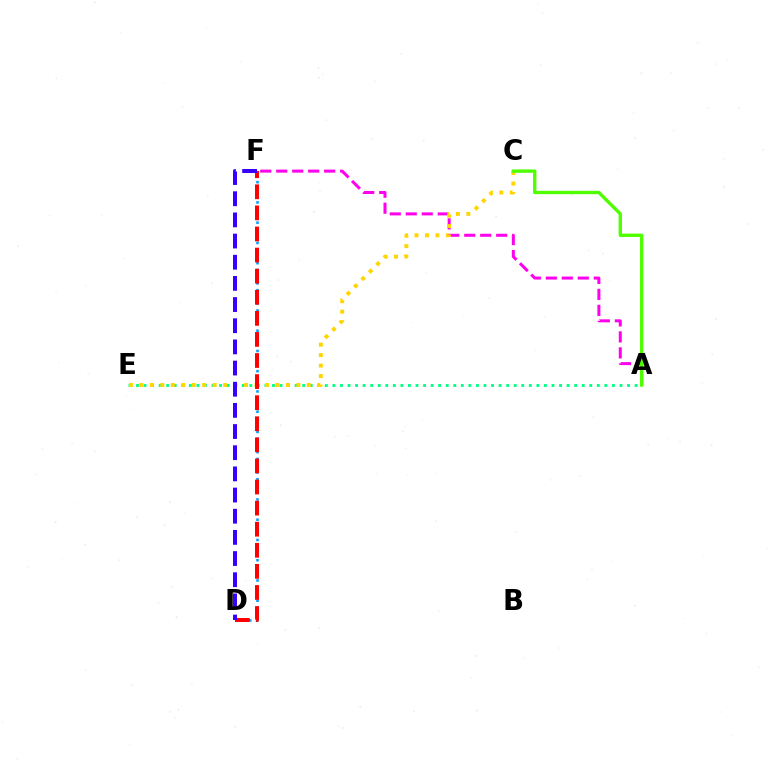{('A', 'F'): [{'color': '#ff00ed', 'line_style': 'dashed', 'thickness': 2.17}], ('A', 'E'): [{'color': '#00ff86', 'line_style': 'dotted', 'thickness': 2.05}], ('C', 'E'): [{'color': '#ffd500', 'line_style': 'dotted', 'thickness': 2.84}], ('A', 'C'): [{'color': '#4fff00', 'line_style': 'solid', 'thickness': 2.41}], ('D', 'F'): [{'color': '#009eff', 'line_style': 'dotted', 'thickness': 1.83}, {'color': '#ff0000', 'line_style': 'dashed', 'thickness': 2.86}, {'color': '#3700ff', 'line_style': 'dashed', 'thickness': 2.88}]}